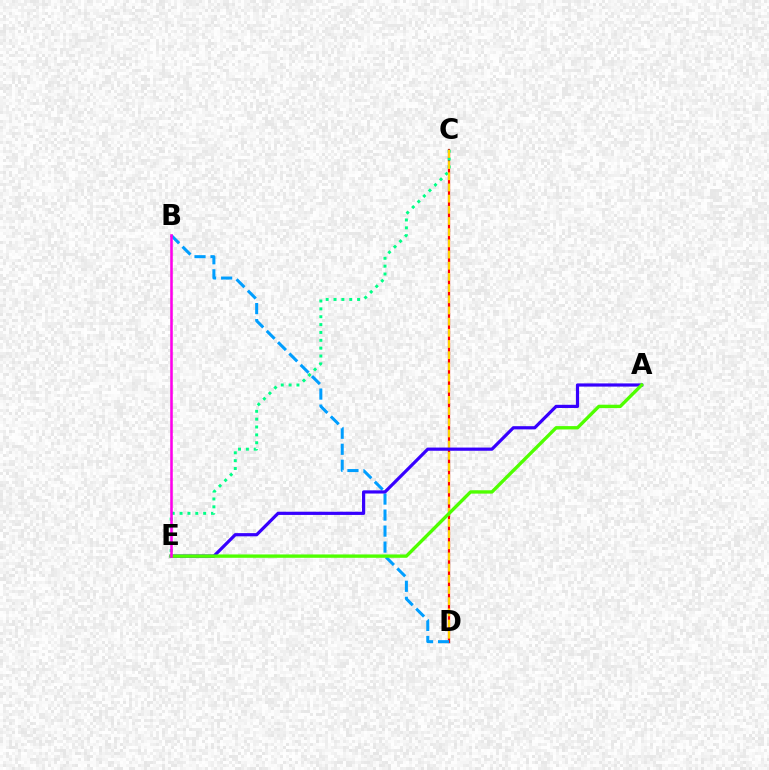{('C', 'D'): [{'color': '#ff0000', 'line_style': 'solid', 'thickness': 1.6}, {'color': '#ffd500', 'line_style': 'dashed', 'thickness': 1.52}], ('C', 'E'): [{'color': '#00ff86', 'line_style': 'dotted', 'thickness': 2.14}], ('B', 'D'): [{'color': '#009eff', 'line_style': 'dashed', 'thickness': 2.17}], ('A', 'E'): [{'color': '#3700ff', 'line_style': 'solid', 'thickness': 2.3}, {'color': '#4fff00', 'line_style': 'solid', 'thickness': 2.41}], ('B', 'E'): [{'color': '#ff00ed', 'line_style': 'solid', 'thickness': 1.85}]}